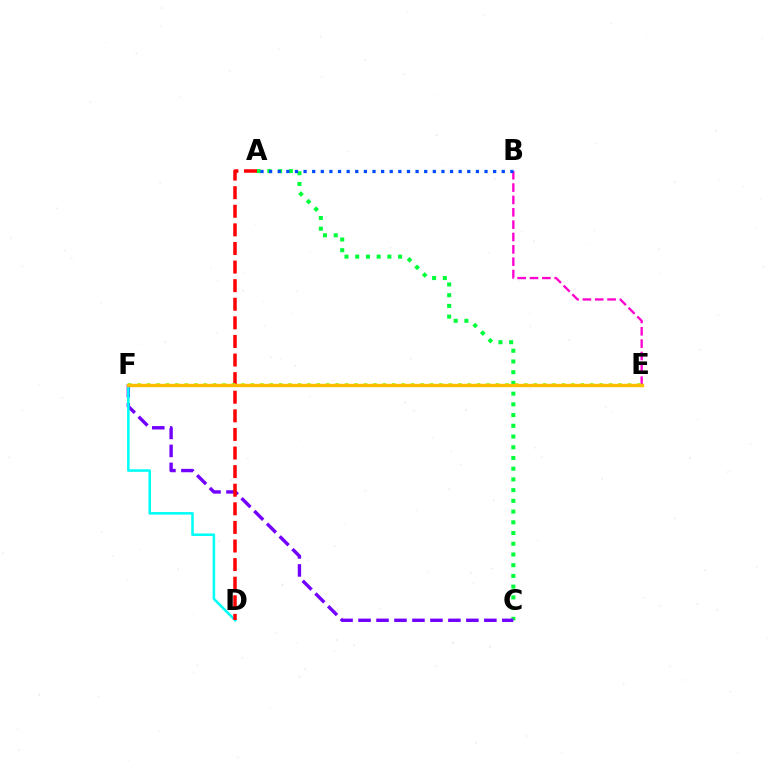{('A', 'C'): [{'color': '#00ff39', 'line_style': 'dotted', 'thickness': 2.91}], ('C', 'F'): [{'color': '#7200ff', 'line_style': 'dashed', 'thickness': 2.44}], ('D', 'F'): [{'color': '#00fff6', 'line_style': 'solid', 'thickness': 1.83}], ('B', 'E'): [{'color': '#ff00cf', 'line_style': 'dashed', 'thickness': 1.68}], ('A', 'D'): [{'color': '#ff0000', 'line_style': 'dashed', 'thickness': 2.53}], ('A', 'B'): [{'color': '#004bff', 'line_style': 'dotted', 'thickness': 2.34}], ('E', 'F'): [{'color': '#84ff00', 'line_style': 'dotted', 'thickness': 2.56}, {'color': '#ffbd00', 'line_style': 'solid', 'thickness': 2.43}]}